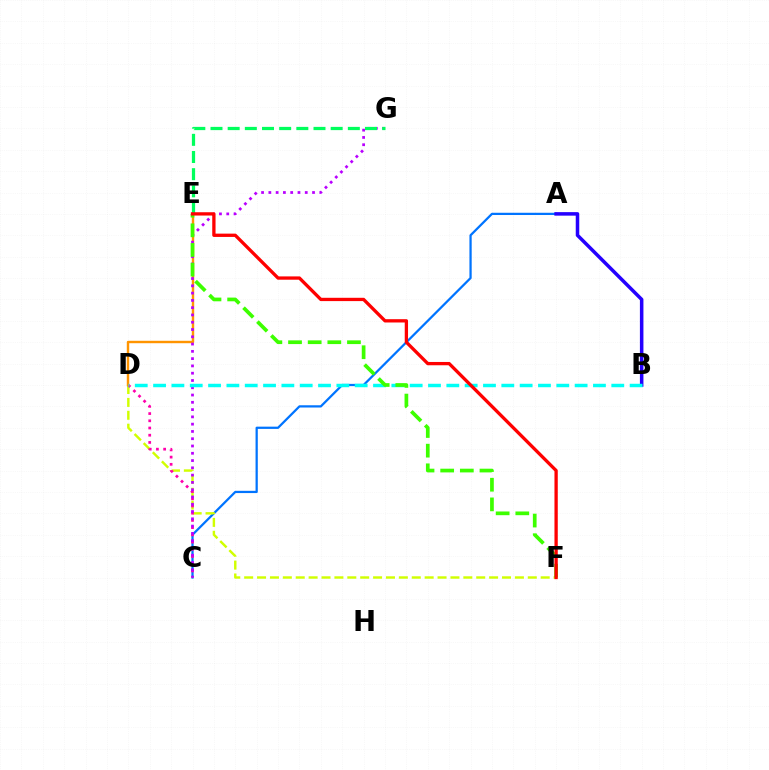{('A', 'C'): [{'color': '#0074ff', 'line_style': 'solid', 'thickness': 1.62}], ('A', 'B'): [{'color': '#2500ff', 'line_style': 'solid', 'thickness': 2.53}], ('D', 'F'): [{'color': '#d1ff00', 'line_style': 'dashed', 'thickness': 1.75}], ('C', 'D'): [{'color': '#ff00ac', 'line_style': 'dotted', 'thickness': 1.96}], ('D', 'E'): [{'color': '#ff9400', 'line_style': 'solid', 'thickness': 1.74}], ('C', 'G'): [{'color': '#b900ff', 'line_style': 'dotted', 'thickness': 1.98}], ('E', 'G'): [{'color': '#00ff5c', 'line_style': 'dashed', 'thickness': 2.33}], ('B', 'D'): [{'color': '#00fff6', 'line_style': 'dashed', 'thickness': 2.49}], ('E', 'F'): [{'color': '#3dff00', 'line_style': 'dashed', 'thickness': 2.67}, {'color': '#ff0000', 'line_style': 'solid', 'thickness': 2.38}]}